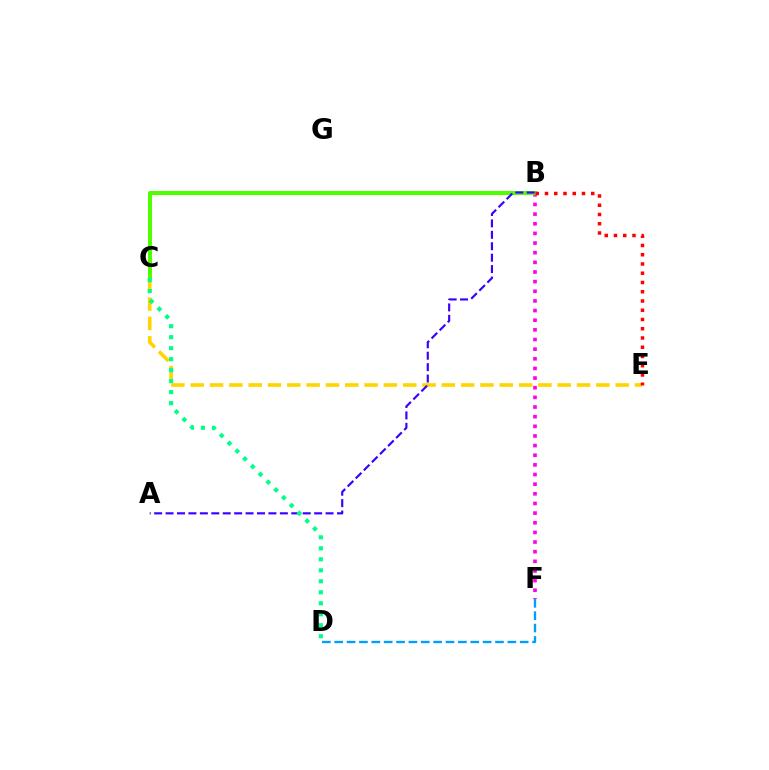{('B', 'F'): [{'color': '#ff00ed', 'line_style': 'dotted', 'thickness': 2.62}], ('B', 'C'): [{'color': '#4fff00', 'line_style': 'solid', 'thickness': 2.89}], ('C', 'E'): [{'color': '#ffd500', 'line_style': 'dashed', 'thickness': 2.62}], ('A', 'B'): [{'color': '#3700ff', 'line_style': 'dashed', 'thickness': 1.55}], ('B', 'E'): [{'color': '#ff0000', 'line_style': 'dotted', 'thickness': 2.51}], ('D', 'F'): [{'color': '#009eff', 'line_style': 'dashed', 'thickness': 1.68}], ('C', 'D'): [{'color': '#00ff86', 'line_style': 'dotted', 'thickness': 2.99}]}